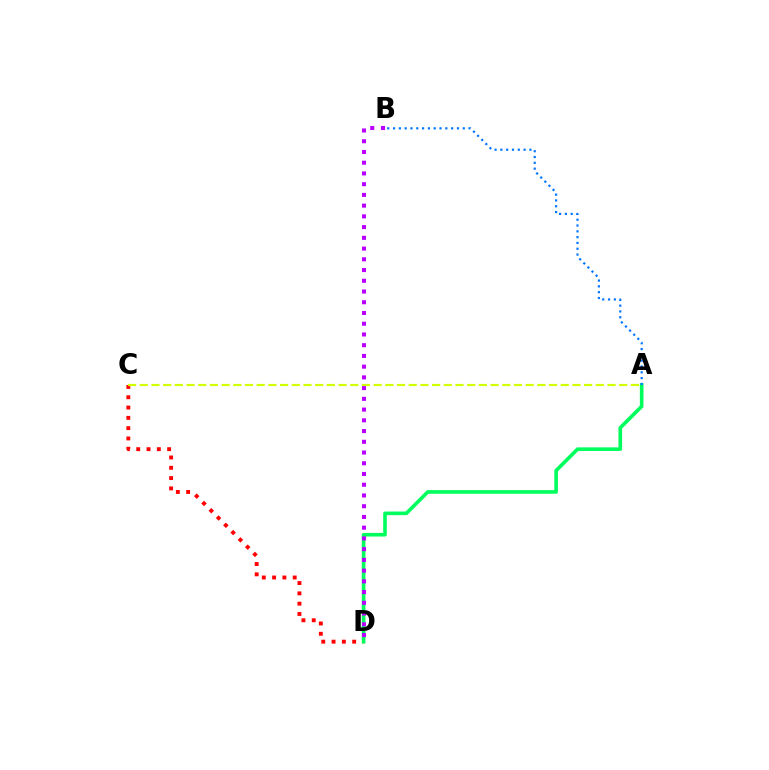{('C', 'D'): [{'color': '#ff0000', 'line_style': 'dotted', 'thickness': 2.8}], ('A', 'D'): [{'color': '#00ff5c', 'line_style': 'solid', 'thickness': 2.61}], ('A', 'C'): [{'color': '#d1ff00', 'line_style': 'dashed', 'thickness': 1.59}], ('B', 'D'): [{'color': '#b900ff', 'line_style': 'dotted', 'thickness': 2.92}], ('A', 'B'): [{'color': '#0074ff', 'line_style': 'dotted', 'thickness': 1.58}]}